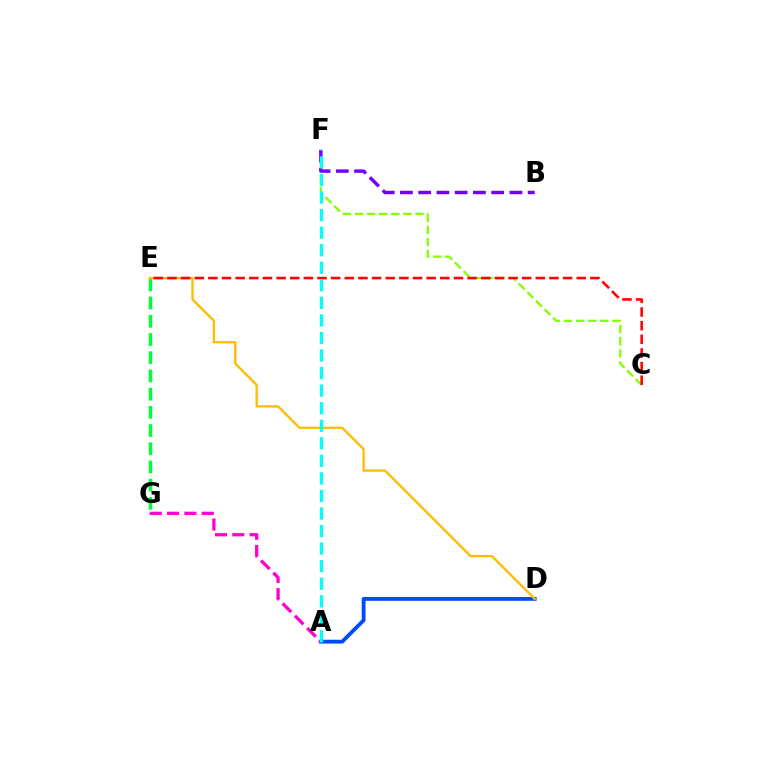{('A', 'D'): [{'color': '#004bff', 'line_style': 'solid', 'thickness': 2.76}], ('E', 'G'): [{'color': '#00ff39', 'line_style': 'dashed', 'thickness': 2.47}], ('C', 'F'): [{'color': '#84ff00', 'line_style': 'dashed', 'thickness': 1.64}], ('A', 'G'): [{'color': '#ff00cf', 'line_style': 'dashed', 'thickness': 2.35}], ('D', 'E'): [{'color': '#ffbd00', 'line_style': 'solid', 'thickness': 1.68}], ('C', 'E'): [{'color': '#ff0000', 'line_style': 'dashed', 'thickness': 1.85}], ('B', 'F'): [{'color': '#7200ff', 'line_style': 'dashed', 'thickness': 2.48}], ('A', 'F'): [{'color': '#00fff6', 'line_style': 'dashed', 'thickness': 2.38}]}